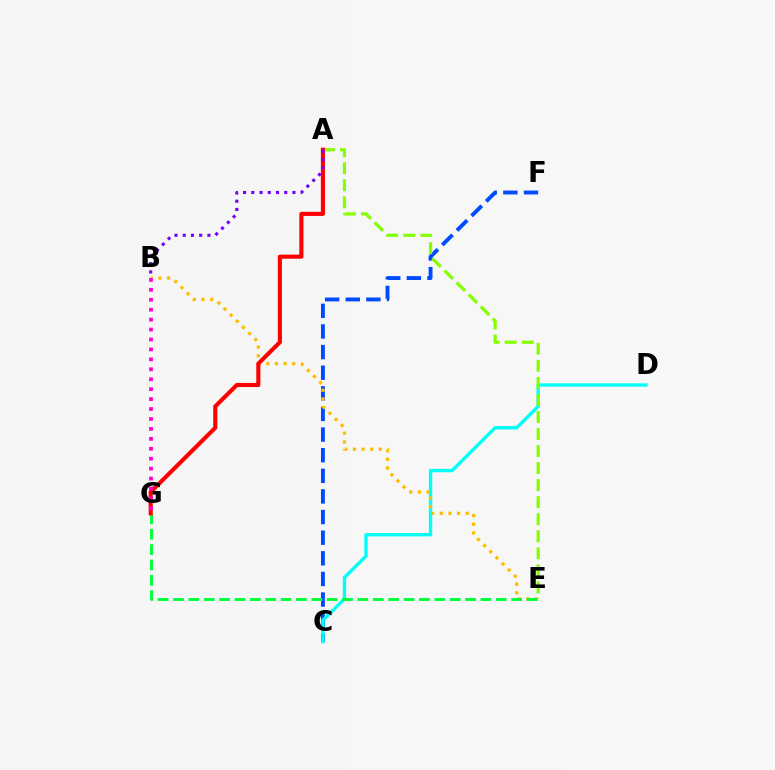{('C', 'F'): [{'color': '#004bff', 'line_style': 'dashed', 'thickness': 2.8}], ('C', 'D'): [{'color': '#00fff6', 'line_style': 'solid', 'thickness': 2.42}], ('B', 'E'): [{'color': '#ffbd00', 'line_style': 'dotted', 'thickness': 2.35}], ('E', 'G'): [{'color': '#00ff39', 'line_style': 'dashed', 'thickness': 2.09}], ('A', 'E'): [{'color': '#84ff00', 'line_style': 'dashed', 'thickness': 2.32}], ('A', 'G'): [{'color': '#ff0000', 'line_style': 'solid', 'thickness': 2.96}], ('A', 'B'): [{'color': '#7200ff', 'line_style': 'dotted', 'thickness': 2.24}], ('B', 'G'): [{'color': '#ff00cf', 'line_style': 'dotted', 'thickness': 2.7}]}